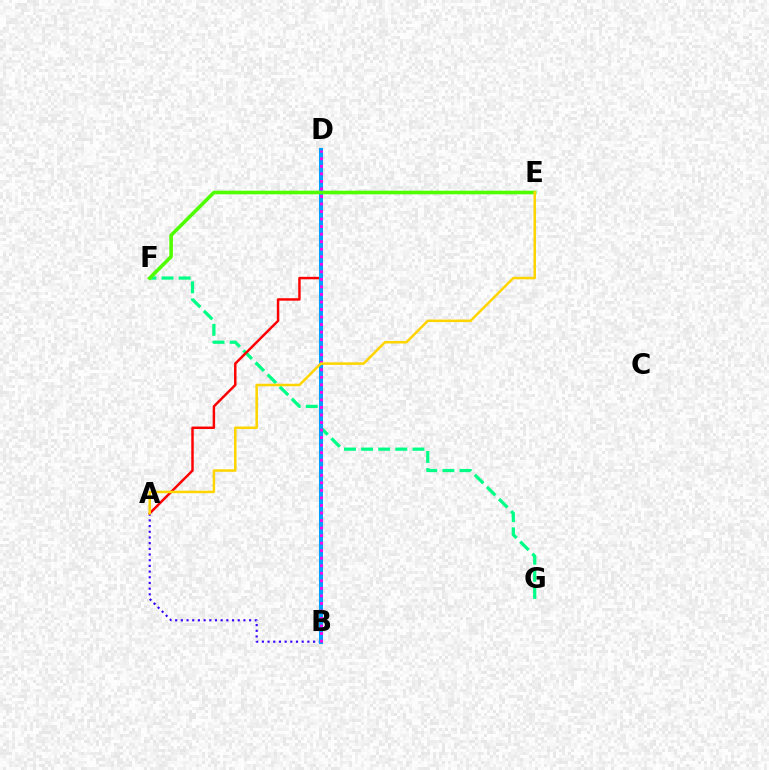{('F', 'G'): [{'color': '#00ff86', 'line_style': 'dashed', 'thickness': 2.32}], ('A', 'B'): [{'color': '#3700ff', 'line_style': 'dotted', 'thickness': 1.55}], ('A', 'D'): [{'color': '#ff0000', 'line_style': 'solid', 'thickness': 1.77}], ('B', 'D'): [{'color': '#009eff', 'line_style': 'solid', 'thickness': 2.91}, {'color': '#ff00ed', 'line_style': 'dotted', 'thickness': 2.05}], ('E', 'F'): [{'color': '#4fff00', 'line_style': 'solid', 'thickness': 2.59}], ('A', 'E'): [{'color': '#ffd500', 'line_style': 'solid', 'thickness': 1.81}]}